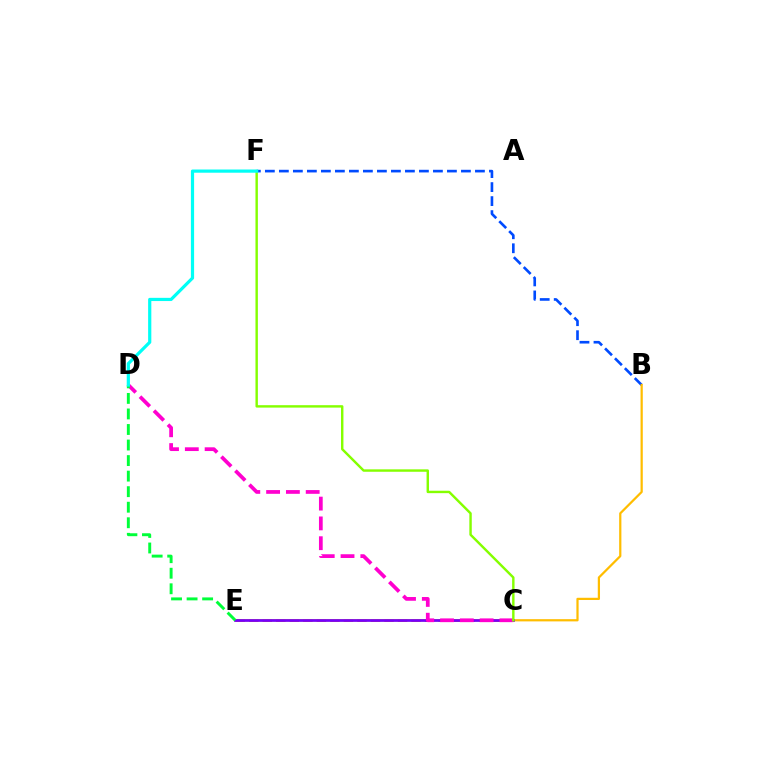{('B', 'F'): [{'color': '#004bff', 'line_style': 'dashed', 'thickness': 1.9}], ('C', 'E'): [{'color': '#ff0000', 'line_style': 'dashed', 'thickness': 1.84}, {'color': '#7200ff', 'line_style': 'solid', 'thickness': 1.93}], ('B', 'E'): [{'color': '#ffbd00', 'line_style': 'solid', 'thickness': 1.6}], ('C', 'D'): [{'color': '#ff00cf', 'line_style': 'dashed', 'thickness': 2.69}], ('C', 'F'): [{'color': '#84ff00', 'line_style': 'solid', 'thickness': 1.74}], ('D', 'E'): [{'color': '#00ff39', 'line_style': 'dashed', 'thickness': 2.11}], ('D', 'F'): [{'color': '#00fff6', 'line_style': 'solid', 'thickness': 2.3}]}